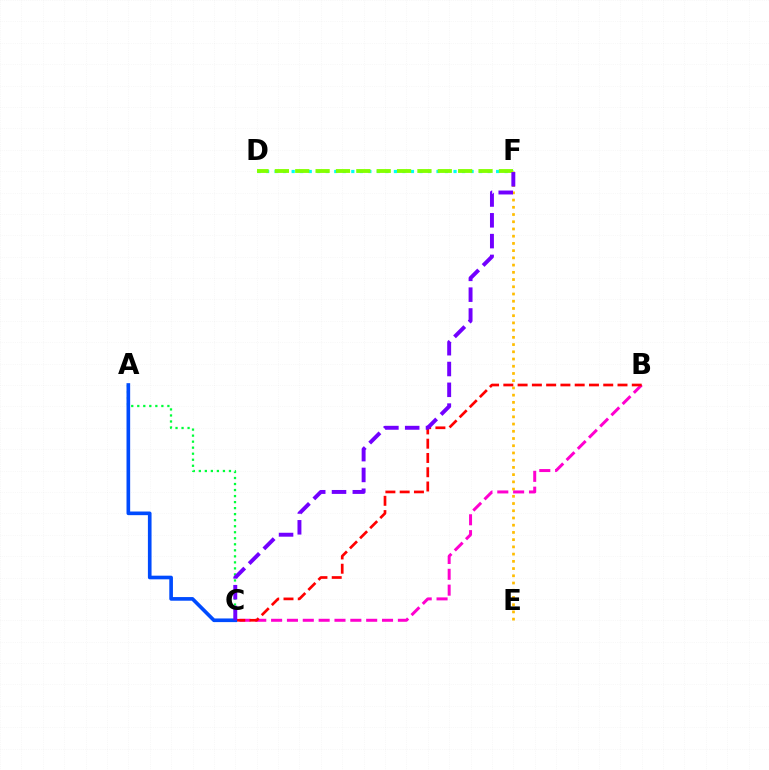{('D', 'F'): [{'color': '#00fff6', 'line_style': 'dotted', 'thickness': 2.31}, {'color': '#84ff00', 'line_style': 'dashed', 'thickness': 2.77}], ('A', 'C'): [{'color': '#00ff39', 'line_style': 'dotted', 'thickness': 1.64}, {'color': '#004bff', 'line_style': 'solid', 'thickness': 2.63}], ('E', 'F'): [{'color': '#ffbd00', 'line_style': 'dotted', 'thickness': 1.96}], ('B', 'C'): [{'color': '#ff00cf', 'line_style': 'dashed', 'thickness': 2.15}, {'color': '#ff0000', 'line_style': 'dashed', 'thickness': 1.94}], ('C', 'F'): [{'color': '#7200ff', 'line_style': 'dashed', 'thickness': 2.83}]}